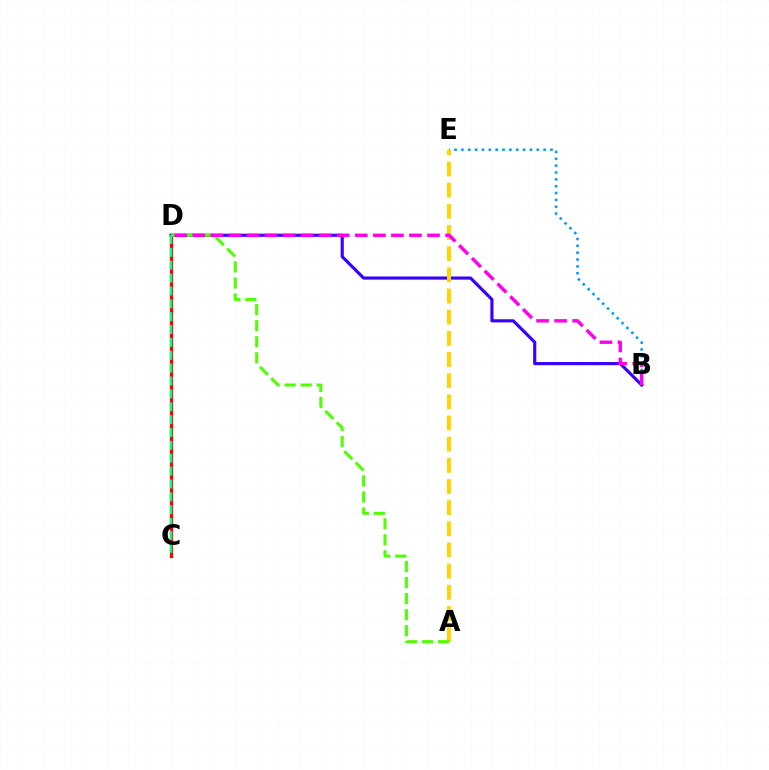{('C', 'D'): [{'color': '#ff0000', 'line_style': 'solid', 'thickness': 2.36}, {'color': '#00ff86', 'line_style': 'dashed', 'thickness': 1.75}], ('B', 'D'): [{'color': '#3700ff', 'line_style': 'solid', 'thickness': 2.26}, {'color': '#ff00ed', 'line_style': 'dashed', 'thickness': 2.45}], ('B', 'E'): [{'color': '#009eff', 'line_style': 'dotted', 'thickness': 1.86}], ('A', 'E'): [{'color': '#ffd500', 'line_style': 'dashed', 'thickness': 2.88}], ('A', 'D'): [{'color': '#4fff00', 'line_style': 'dashed', 'thickness': 2.18}]}